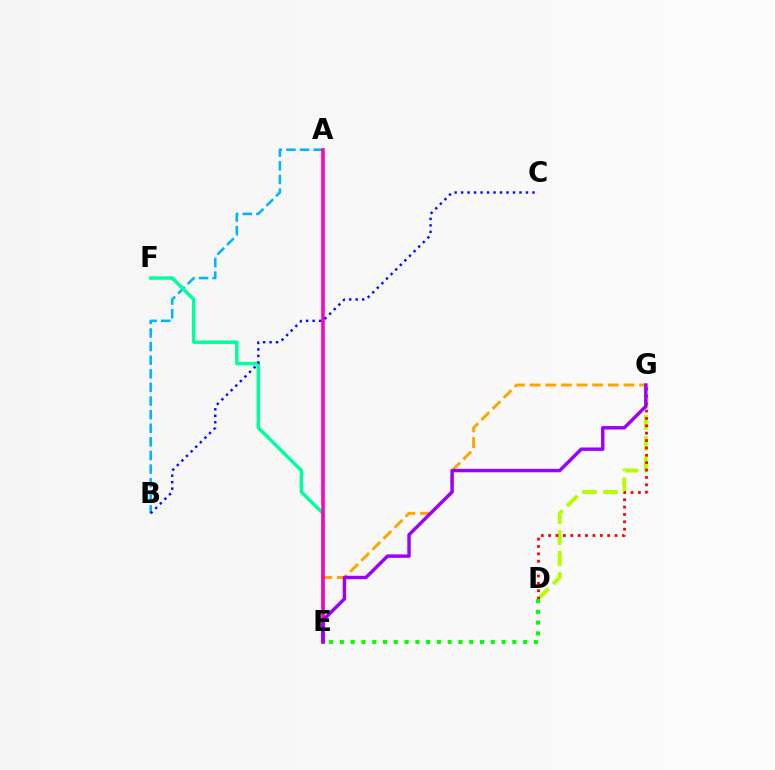{('D', 'G'): [{'color': '#b3ff00', 'line_style': 'dashed', 'thickness': 2.85}, {'color': '#ff0000', 'line_style': 'dotted', 'thickness': 2.0}], ('E', 'G'): [{'color': '#ffa500', 'line_style': 'dashed', 'thickness': 2.12}, {'color': '#9b00ff', 'line_style': 'solid', 'thickness': 2.46}], ('A', 'B'): [{'color': '#00b5ff', 'line_style': 'dashed', 'thickness': 1.85}], ('E', 'F'): [{'color': '#00ff9d', 'line_style': 'solid', 'thickness': 2.48}], ('A', 'E'): [{'color': '#ff00bd', 'line_style': 'solid', 'thickness': 2.57}], ('D', 'E'): [{'color': '#08ff00', 'line_style': 'dotted', 'thickness': 2.93}], ('B', 'C'): [{'color': '#0010ff', 'line_style': 'dotted', 'thickness': 1.76}]}